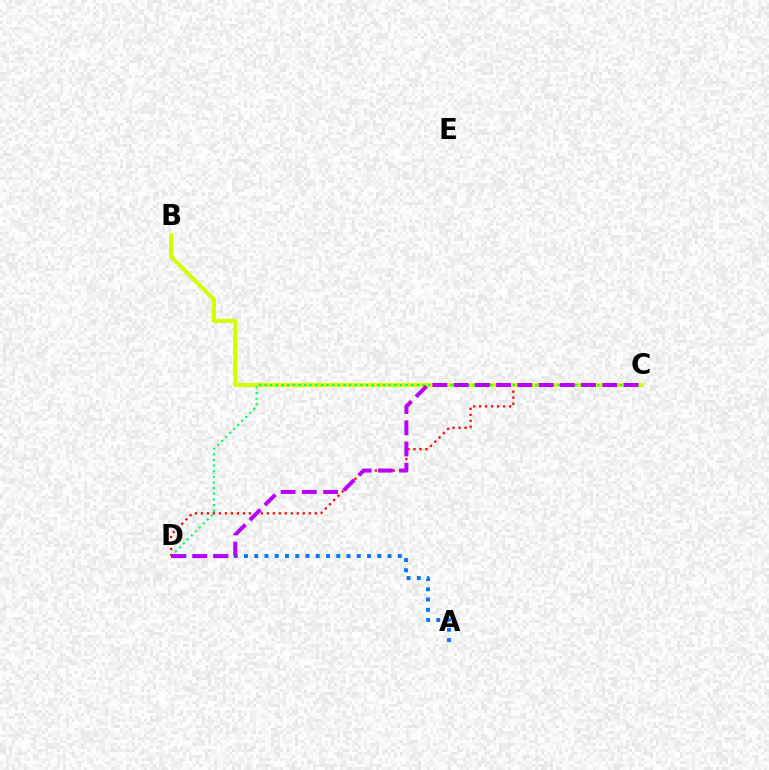{('A', 'D'): [{'color': '#0074ff', 'line_style': 'dotted', 'thickness': 2.79}], ('C', 'D'): [{'color': '#ff0000', 'line_style': 'dotted', 'thickness': 1.63}, {'color': '#00ff5c', 'line_style': 'dotted', 'thickness': 1.53}, {'color': '#b900ff', 'line_style': 'dashed', 'thickness': 2.89}], ('B', 'C'): [{'color': '#d1ff00', 'line_style': 'solid', 'thickness': 2.91}]}